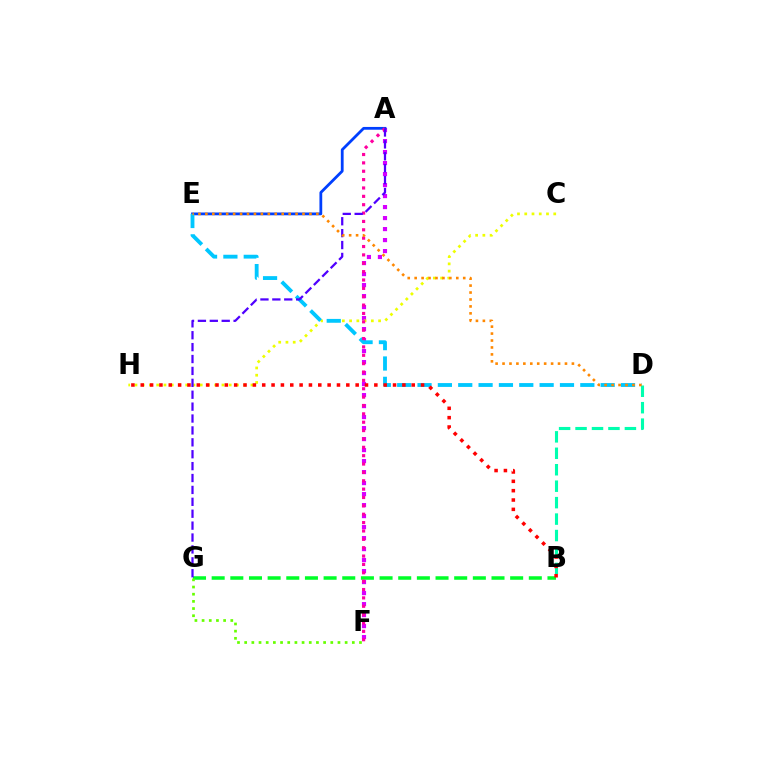{('A', 'F'): [{'color': '#d600ff', 'line_style': 'dotted', 'thickness': 2.99}, {'color': '#ff00a0', 'line_style': 'dotted', 'thickness': 2.27}], ('A', 'E'): [{'color': '#003fff', 'line_style': 'solid', 'thickness': 2.01}], ('B', 'G'): [{'color': '#00ff27', 'line_style': 'dashed', 'thickness': 2.53}], ('C', 'H'): [{'color': '#eeff00', 'line_style': 'dotted', 'thickness': 1.97}], ('D', 'E'): [{'color': '#00c7ff', 'line_style': 'dashed', 'thickness': 2.76}, {'color': '#ff8800', 'line_style': 'dotted', 'thickness': 1.88}], ('F', 'G'): [{'color': '#66ff00', 'line_style': 'dotted', 'thickness': 1.95}], ('B', 'D'): [{'color': '#00ffaf', 'line_style': 'dashed', 'thickness': 2.23}], ('A', 'G'): [{'color': '#4f00ff', 'line_style': 'dashed', 'thickness': 1.62}], ('B', 'H'): [{'color': '#ff0000', 'line_style': 'dotted', 'thickness': 2.54}]}